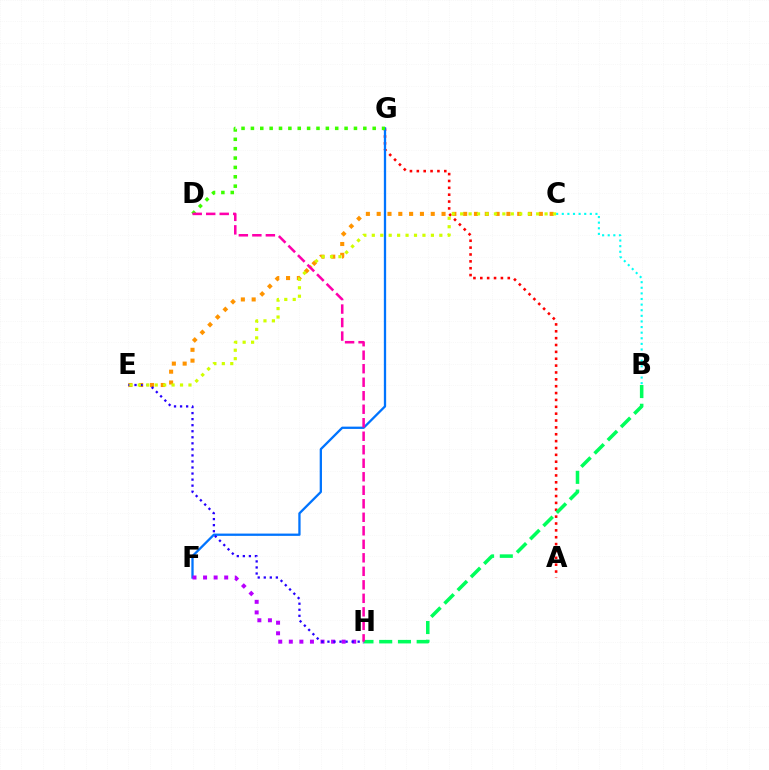{('A', 'G'): [{'color': '#ff0000', 'line_style': 'dotted', 'thickness': 1.87}], ('C', 'E'): [{'color': '#ff9400', 'line_style': 'dotted', 'thickness': 2.94}, {'color': '#d1ff00', 'line_style': 'dotted', 'thickness': 2.29}], ('F', 'G'): [{'color': '#0074ff', 'line_style': 'solid', 'thickness': 1.65}], ('F', 'H'): [{'color': '#b900ff', 'line_style': 'dotted', 'thickness': 2.87}], ('B', 'H'): [{'color': '#00ff5c', 'line_style': 'dashed', 'thickness': 2.54}], ('E', 'H'): [{'color': '#2500ff', 'line_style': 'dotted', 'thickness': 1.64}], ('D', 'G'): [{'color': '#3dff00', 'line_style': 'dotted', 'thickness': 2.55}], ('D', 'H'): [{'color': '#ff00ac', 'line_style': 'dashed', 'thickness': 1.83}], ('B', 'C'): [{'color': '#00fff6', 'line_style': 'dotted', 'thickness': 1.52}]}